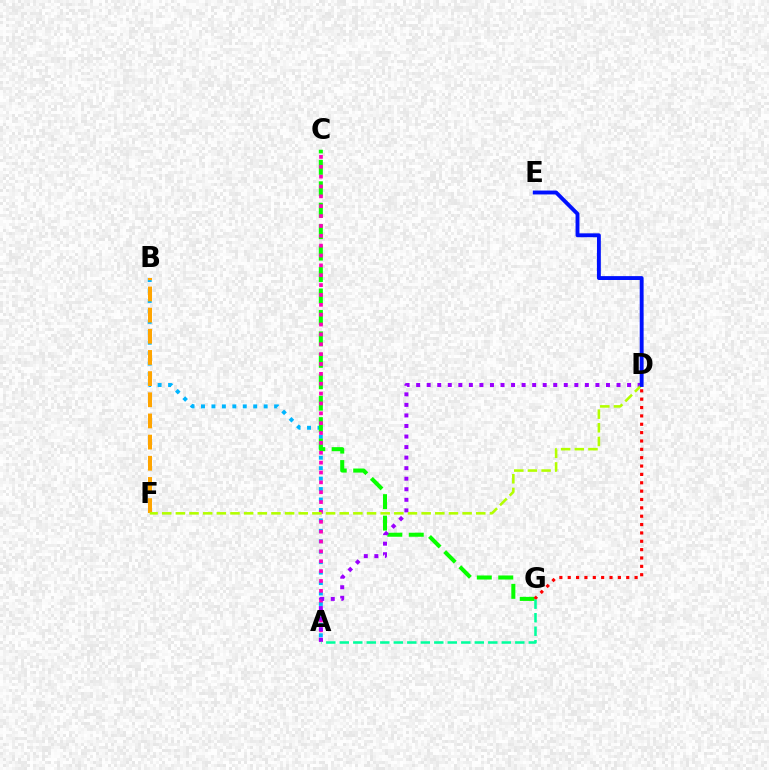{('A', 'B'): [{'color': '#00b5ff', 'line_style': 'dotted', 'thickness': 2.84}], ('C', 'G'): [{'color': '#08ff00', 'line_style': 'dashed', 'thickness': 2.91}], ('A', 'C'): [{'color': '#ff00bd', 'line_style': 'dotted', 'thickness': 2.68}], ('B', 'F'): [{'color': '#ffa500', 'line_style': 'dashed', 'thickness': 2.88}], ('A', 'D'): [{'color': '#9b00ff', 'line_style': 'dotted', 'thickness': 2.87}], ('D', 'F'): [{'color': '#b3ff00', 'line_style': 'dashed', 'thickness': 1.85}], ('D', 'G'): [{'color': '#ff0000', 'line_style': 'dotted', 'thickness': 2.27}], ('D', 'E'): [{'color': '#0010ff', 'line_style': 'solid', 'thickness': 2.79}], ('A', 'G'): [{'color': '#00ff9d', 'line_style': 'dashed', 'thickness': 1.83}]}